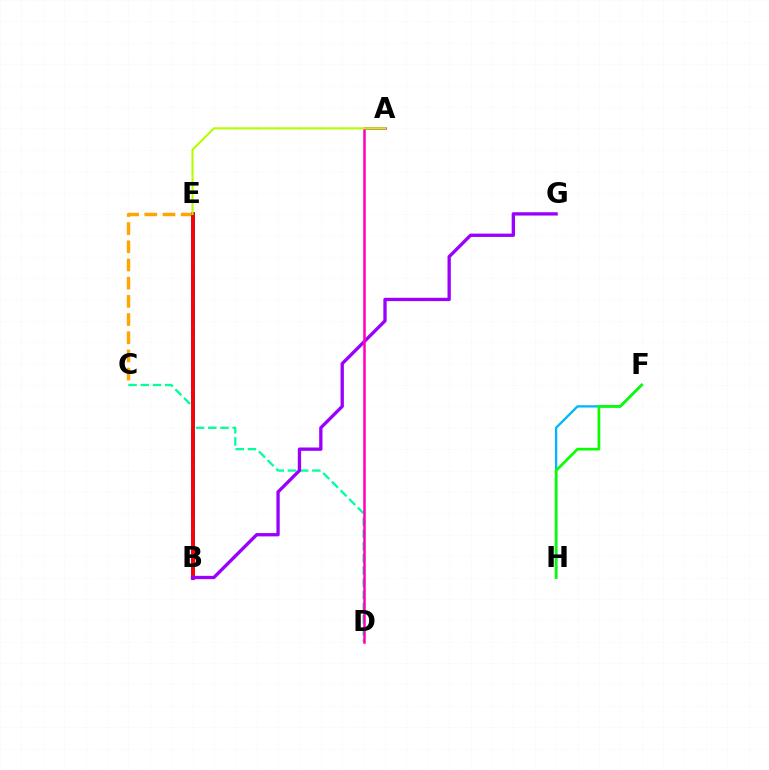{('F', 'H'): [{'color': '#00b5ff', 'line_style': 'solid', 'thickness': 1.65}, {'color': '#08ff00', 'line_style': 'solid', 'thickness': 1.93}], ('B', 'E'): [{'color': '#0010ff', 'line_style': 'solid', 'thickness': 2.52}, {'color': '#ff0000', 'line_style': 'solid', 'thickness': 2.65}], ('C', 'D'): [{'color': '#00ff9d', 'line_style': 'dashed', 'thickness': 1.66}], ('C', 'E'): [{'color': '#ffa500', 'line_style': 'dashed', 'thickness': 2.47}], ('B', 'G'): [{'color': '#9b00ff', 'line_style': 'solid', 'thickness': 2.39}], ('A', 'D'): [{'color': '#ff00bd', 'line_style': 'solid', 'thickness': 1.82}], ('A', 'E'): [{'color': '#b3ff00', 'line_style': 'solid', 'thickness': 1.53}]}